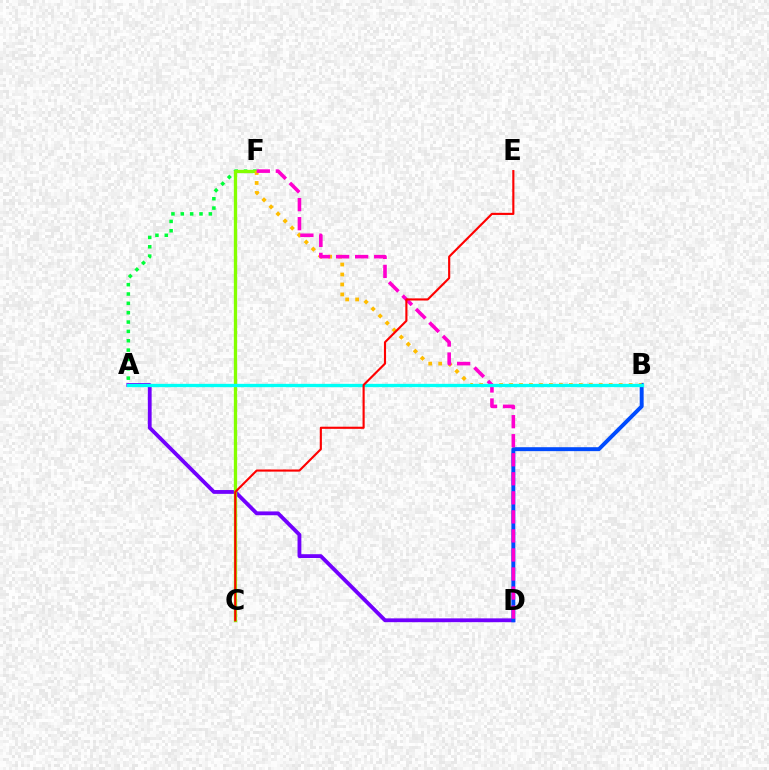{('A', 'F'): [{'color': '#00ff39', 'line_style': 'dotted', 'thickness': 2.54}], ('A', 'D'): [{'color': '#7200ff', 'line_style': 'solid', 'thickness': 2.75}], ('B', 'D'): [{'color': '#004bff', 'line_style': 'solid', 'thickness': 2.83}], ('C', 'F'): [{'color': '#84ff00', 'line_style': 'solid', 'thickness': 2.38}], ('B', 'F'): [{'color': '#ffbd00', 'line_style': 'dotted', 'thickness': 2.71}], ('D', 'F'): [{'color': '#ff00cf', 'line_style': 'dashed', 'thickness': 2.59}], ('A', 'B'): [{'color': '#00fff6', 'line_style': 'solid', 'thickness': 2.39}], ('C', 'E'): [{'color': '#ff0000', 'line_style': 'solid', 'thickness': 1.53}]}